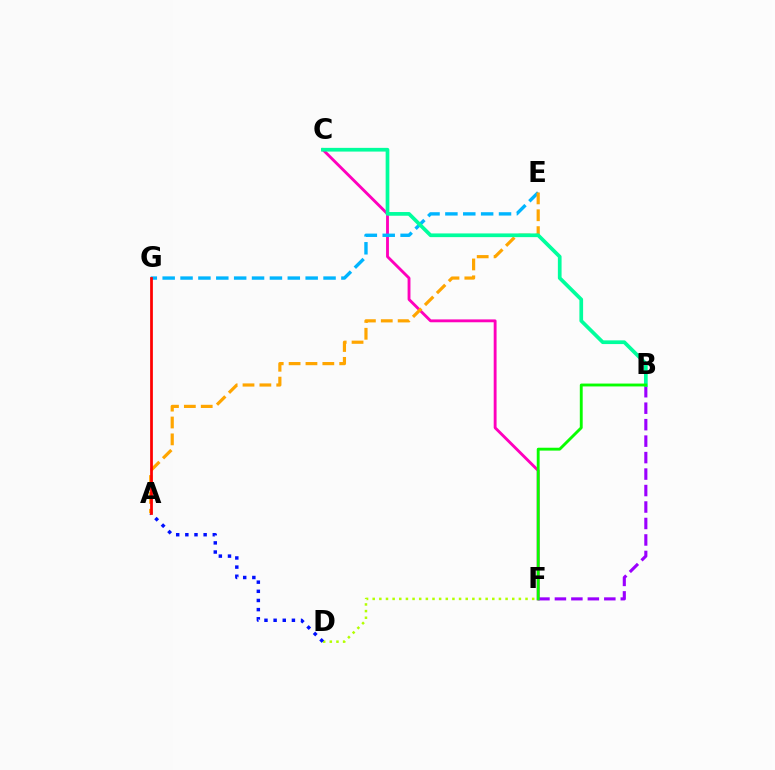{('C', 'F'): [{'color': '#ff00bd', 'line_style': 'solid', 'thickness': 2.06}], ('D', 'F'): [{'color': '#b3ff00', 'line_style': 'dotted', 'thickness': 1.81}], ('E', 'G'): [{'color': '#00b5ff', 'line_style': 'dashed', 'thickness': 2.43}], ('A', 'E'): [{'color': '#ffa500', 'line_style': 'dashed', 'thickness': 2.29}], ('B', 'F'): [{'color': '#9b00ff', 'line_style': 'dashed', 'thickness': 2.24}, {'color': '#08ff00', 'line_style': 'solid', 'thickness': 2.07}], ('B', 'C'): [{'color': '#00ff9d', 'line_style': 'solid', 'thickness': 2.67}], ('A', 'D'): [{'color': '#0010ff', 'line_style': 'dotted', 'thickness': 2.49}], ('A', 'G'): [{'color': '#ff0000', 'line_style': 'solid', 'thickness': 1.98}]}